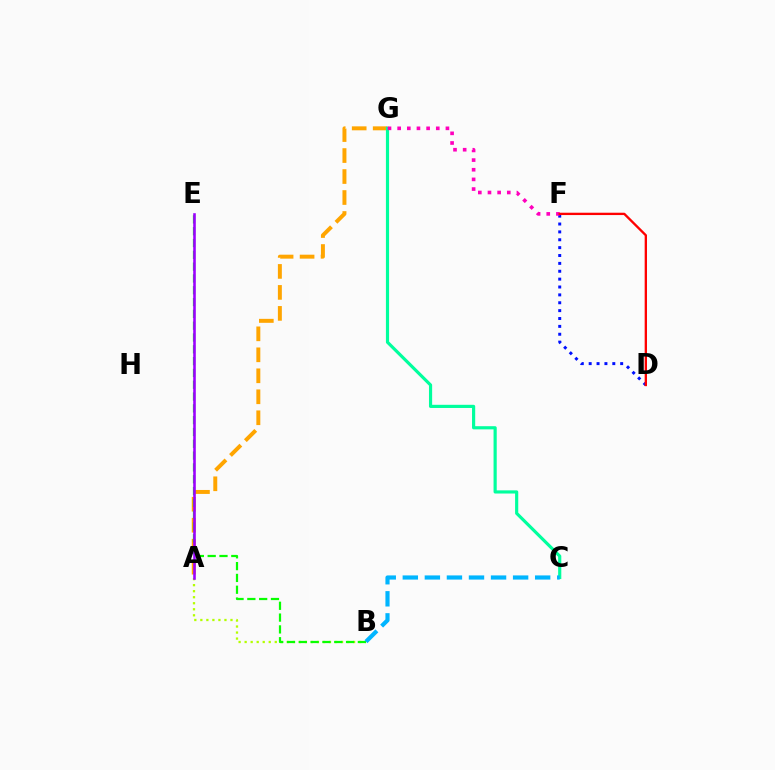{('A', 'G'): [{'color': '#ffa500', 'line_style': 'dashed', 'thickness': 2.85}], ('A', 'B'): [{'color': '#b3ff00', 'line_style': 'dotted', 'thickness': 1.64}], ('B', 'E'): [{'color': '#08ff00', 'line_style': 'dashed', 'thickness': 1.6}], ('A', 'E'): [{'color': '#9b00ff', 'line_style': 'solid', 'thickness': 1.87}], ('D', 'F'): [{'color': '#0010ff', 'line_style': 'dotted', 'thickness': 2.14}, {'color': '#ff0000', 'line_style': 'solid', 'thickness': 1.68}], ('C', 'G'): [{'color': '#00ff9d', 'line_style': 'solid', 'thickness': 2.28}], ('F', 'G'): [{'color': '#ff00bd', 'line_style': 'dotted', 'thickness': 2.62}], ('B', 'C'): [{'color': '#00b5ff', 'line_style': 'dashed', 'thickness': 3.0}]}